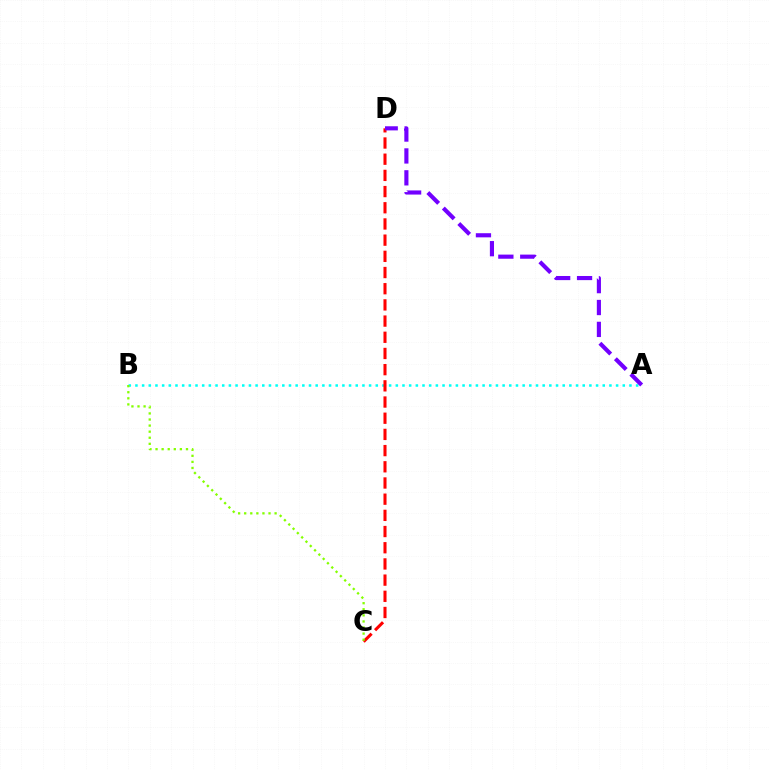{('A', 'B'): [{'color': '#00fff6', 'line_style': 'dotted', 'thickness': 1.81}], ('C', 'D'): [{'color': '#ff0000', 'line_style': 'dashed', 'thickness': 2.2}], ('A', 'D'): [{'color': '#7200ff', 'line_style': 'dashed', 'thickness': 2.97}], ('B', 'C'): [{'color': '#84ff00', 'line_style': 'dotted', 'thickness': 1.65}]}